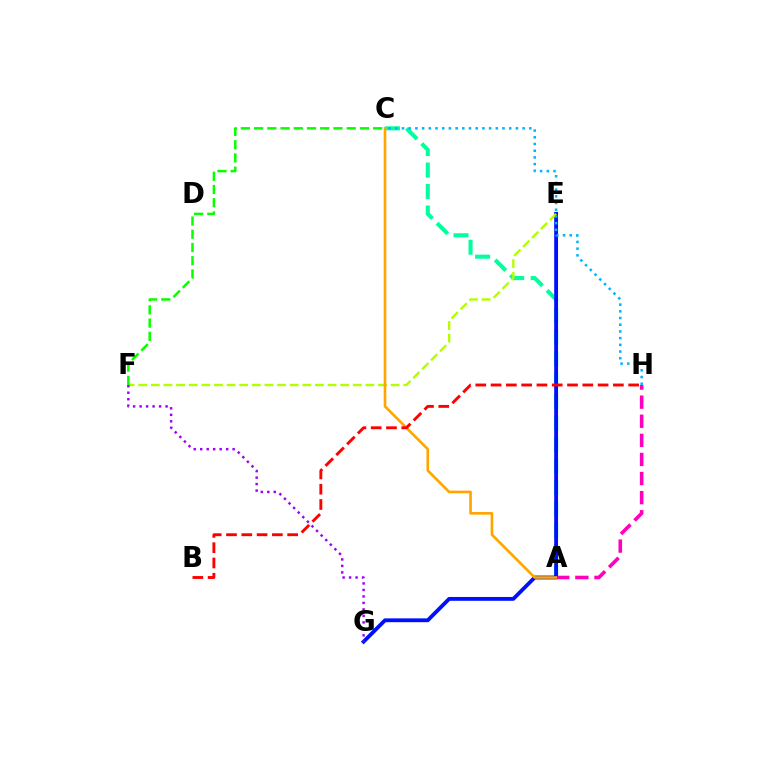{('A', 'H'): [{'color': '#ff00bd', 'line_style': 'dashed', 'thickness': 2.59}], ('A', 'C'): [{'color': '#00ff9d', 'line_style': 'dashed', 'thickness': 2.92}, {'color': '#ffa500', 'line_style': 'solid', 'thickness': 1.89}], ('E', 'G'): [{'color': '#0010ff', 'line_style': 'solid', 'thickness': 2.76}], ('E', 'F'): [{'color': '#b3ff00', 'line_style': 'dashed', 'thickness': 1.71}], ('F', 'G'): [{'color': '#9b00ff', 'line_style': 'dotted', 'thickness': 1.76}], ('B', 'H'): [{'color': '#ff0000', 'line_style': 'dashed', 'thickness': 2.08}], ('C', 'H'): [{'color': '#00b5ff', 'line_style': 'dotted', 'thickness': 1.82}], ('C', 'F'): [{'color': '#08ff00', 'line_style': 'dashed', 'thickness': 1.8}]}